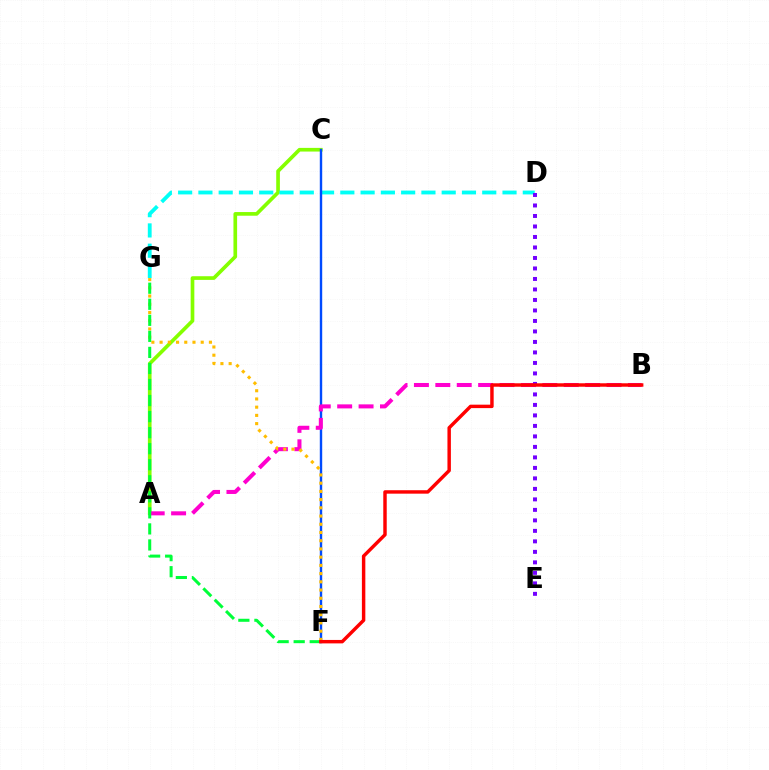{('A', 'C'): [{'color': '#84ff00', 'line_style': 'solid', 'thickness': 2.64}], ('D', 'G'): [{'color': '#00fff6', 'line_style': 'dashed', 'thickness': 2.75}], ('C', 'F'): [{'color': '#004bff', 'line_style': 'solid', 'thickness': 1.73}], ('A', 'B'): [{'color': '#ff00cf', 'line_style': 'dashed', 'thickness': 2.91}], ('F', 'G'): [{'color': '#ffbd00', 'line_style': 'dotted', 'thickness': 2.23}, {'color': '#00ff39', 'line_style': 'dashed', 'thickness': 2.18}], ('D', 'E'): [{'color': '#7200ff', 'line_style': 'dotted', 'thickness': 2.85}], ('B', 'F'): [{'color': '#ff0000', 'line_style': 'solid', 'thickness': 2.48}]}